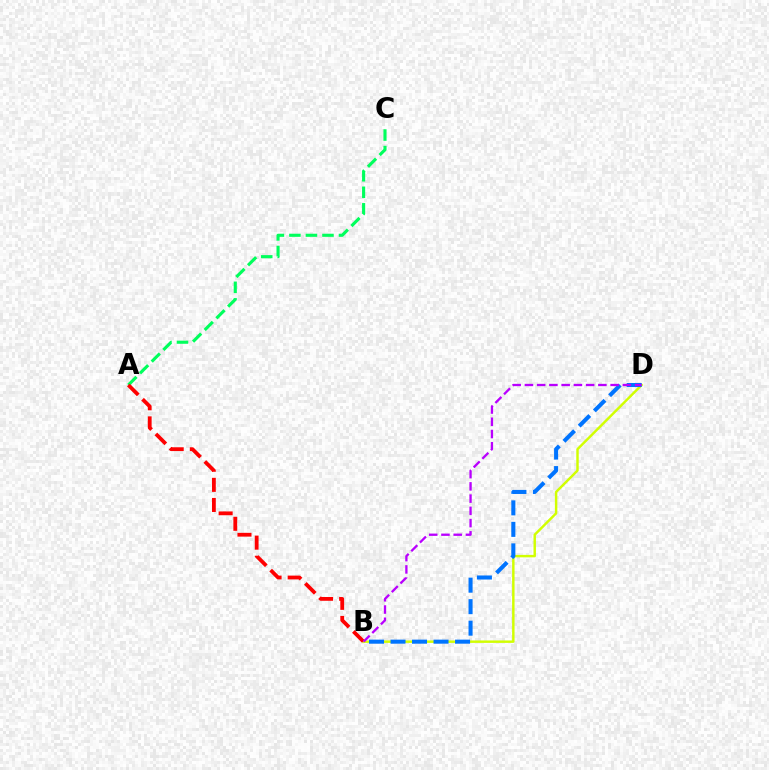{('A', 'C'): [{'color': '#00ff5c', 'line_style': 'dashed', 'thickness': 2.25}], ('B', 'D'): [{'color': '#d1ff00', 'line_style': 'solid', 'thickness': 1.76}, {'color': '#0074ff', 'line_style': 'dashed', 'thickness': 2.92}, {'color': '#b900ff', 'line_style': 'dashed', 'thickness': 1.66}], ('A', 'B'): [{'color': '#ff0000', 'line_style': 'dashed', 'thickness': 2.73}]}